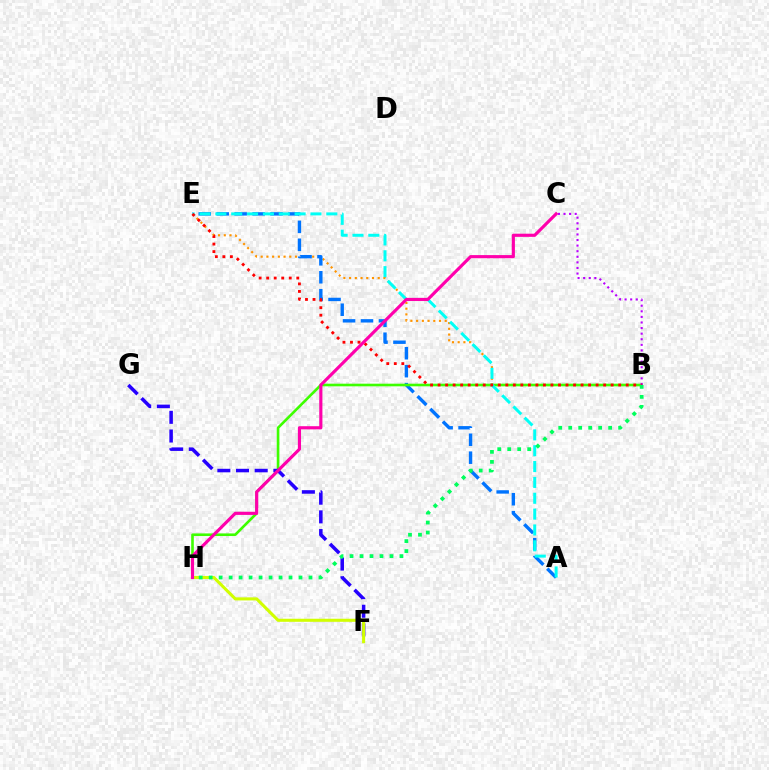{('B', 'E'): [{'color': '#ff9400', 'line_style': 'dotted', 'thickness': 1.55}, {'color': '#ff0000', 'line_style': 'dotted', 'thickness': 2.04}], ('A', 'E'): [{'color': '#0074ff', 'line_style': 'dashed', 'thickness': 2.44}, {'color': '#00fff6', 'line_style': 'dashed', 'thickness': 2.15}], ('B', 'H'): [{'color': '#3dff00', 'line_style': 'solid', 'thickness': 1.89}, {'color': '#00ff5c', 'line_style': 'dotted', 'thickness': 2.71}], ('F', 'G'): [{'color': '#2500ff', 'line_style': 'dashed', 'thickness': 2.54}], ('B', 'C'): [{'color': '#b900ff', 'line_style': 'dotted', 'thickness': 1.52}], ('F', 'H'): [{'color': '#d1ff00', 'line_style': 'solid', 'thickness': 2.21}], ('C', 'H'): [{'color': '#ff00ac', 'line_style': 'solid', 'thickness': 2.27}]}